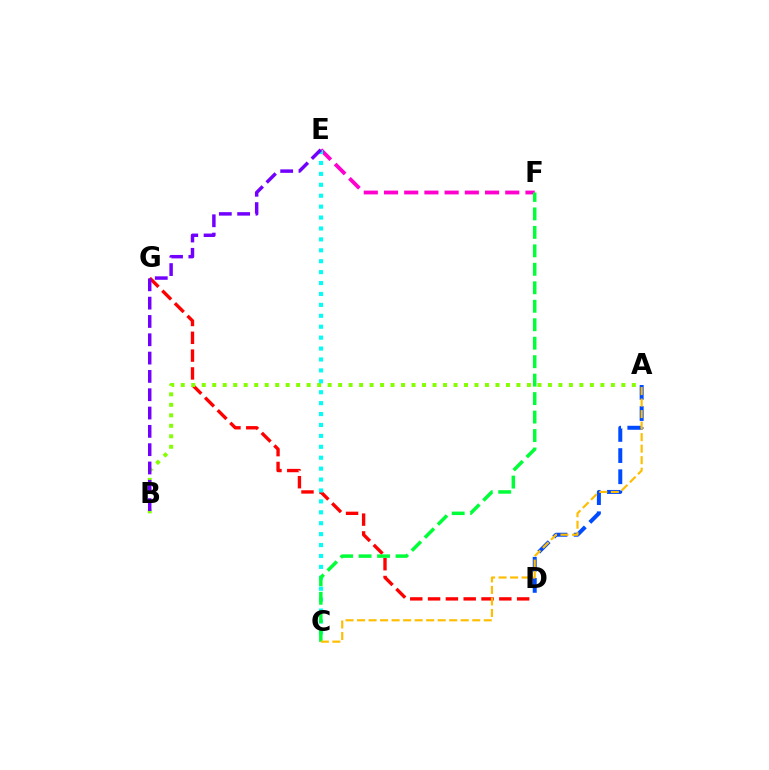{('A', 'D'): [{'color': '#004bff', 'line_style': 'dashed', 'thickness': 2.87}], ('D', 'G'): [{'color': '#ff0000', 'line_style': 'dashed', 'thickness': 2.42}], ('E', 'F'): [{'color': '#ff00cf', 'line_style': 'dashed', 'thickness': 2.75}], ('A', 'B'): [{'color': '#84ff00', 'line_style': 'dotted', 'thickness': 2.85}], ('C', 'E'): [{'color': '#00fff6', 'line_style': 'dotted', 'thickness': 2.97}], ('C', 'F'): [{'color': '#00ff39', 'line_style': 'dashed', 'thickness': 2.51}], ('B', 'E'): [{'color': '#7200ff', 'line_style': 'dashed', 'thickness': 2.49}], ('A', 'C'): [{'color': '#ffbd00', 'line_style': 'dashed', 'thickness': 1.56}]}